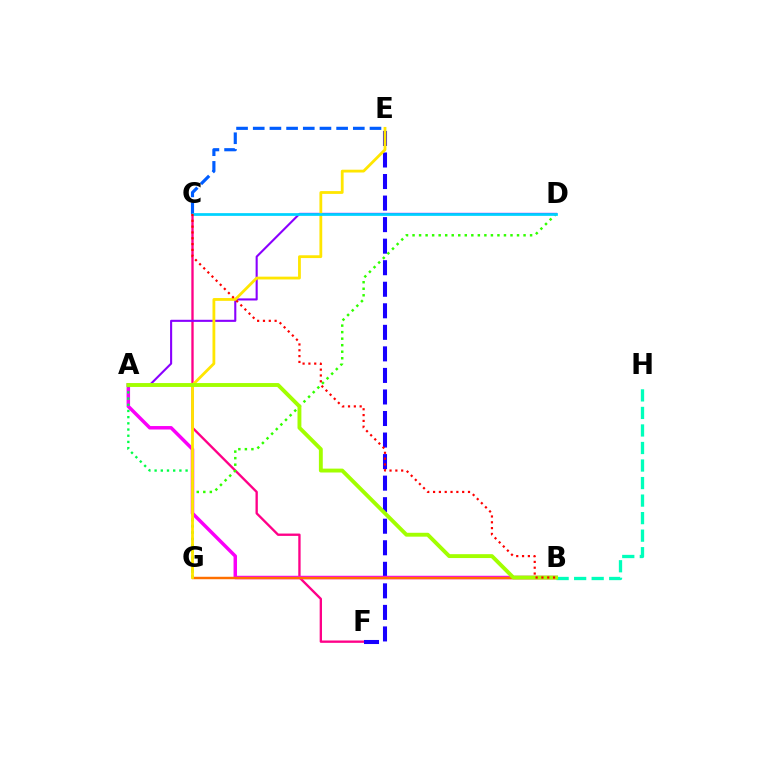{('C', 'F'): [{'color': '#ff0088', 'line_style': 'solid', 'thickness': 1.69}], ('A', 'D'): [{'color': '#8a00ff', 'line_style': 'solid', 'thickness': 1.51}], ('E', 'F'): [{'color': '#1900ff', 'line_style': 'dashed', 'thickness': 2.93}], ('D', 'G'): [{'color': '#31ff00', 'line_style': 'dotted', 'thickness': 1.77}], ('A', 'B'): [{'color': '#fa00f9', 'line_style': 'solid', 'thickness': 2.5}, {'color': '#a2ff00', 'line_style': 'solid', 'thickness': 2.79}], ('A', 'G'): [{'color': '#00ff45', 'line_style': 'dotted', 'thickness': 1.68}], ('B', 'G'): [{'color': '#ff7000', 'line_style': 'solid', 'thickness': 1.76}], ('C', 'E'): [{'color': '#005dff', 'line_style': 'dashed', 'thickness': 2.27}], ('E', 'G'): [{'color': '#ffe600', 'line_style': 'solid', 'thickness': 2.01}], ('C', 'D'): [{'color': '#00d3ff', 'line_style': 'solid', 'thickness': 1.97}], ('B', 'H'): [{'color': '#00ffbb', 'line_style': 'dashed', 'thickness': 2.38}], ('B', 'C'): [{'color': '#ff0000', 'line_style': 'dotted', 'thickness': 1.58}]}